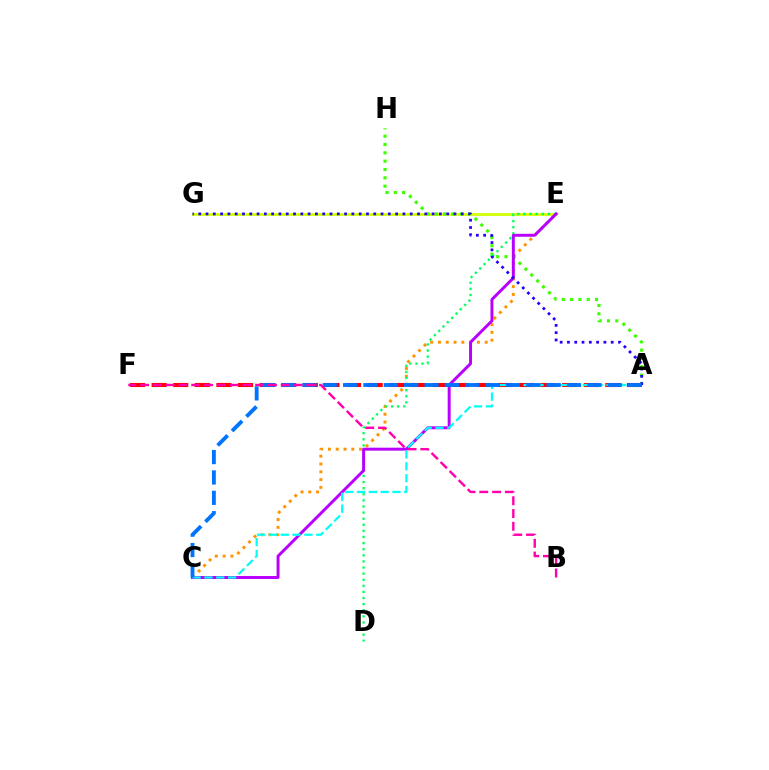{('C', 'E'): [{'color': '#ff9400', 'line_style': 'dotted', 'thickness': 2.12}, {'color': '#b900ff', 'line_style': 'solid', 'thickness': 2.13}], ('E', 'G'): [{'color': '#d1ff00', 'line_style': 'solid', 'thickness': 2.0}], ('A', 'H'): [{'color': '#3dff00', 'line_style': 'dotted', 'thickness': 2.26}], ('A', 'F'): [{'color': '#ff0000', 'line_style': 'dashed', 'thickness': 2.94}], ('D', 'E'): [{'color': '#00ff5c', 'line_style': 'dotted', 'thickness': 1.66}], ('A', 'C'): [{'color': '#00fff6', 'line_style': 'dashed', 'thickness': 1.61}, {'color': '#0074ff', 'line_style': 'dashed', 'thickness': 2.77}], ('A', 'G'): [{'color': '#2500ff', 'line_style': 'dotted', 'thickness': 1.98}], ('B', 'F'): [{'color': '#ff00ac', 'line_style': 'dashed', 'thickness': 1.74}]}